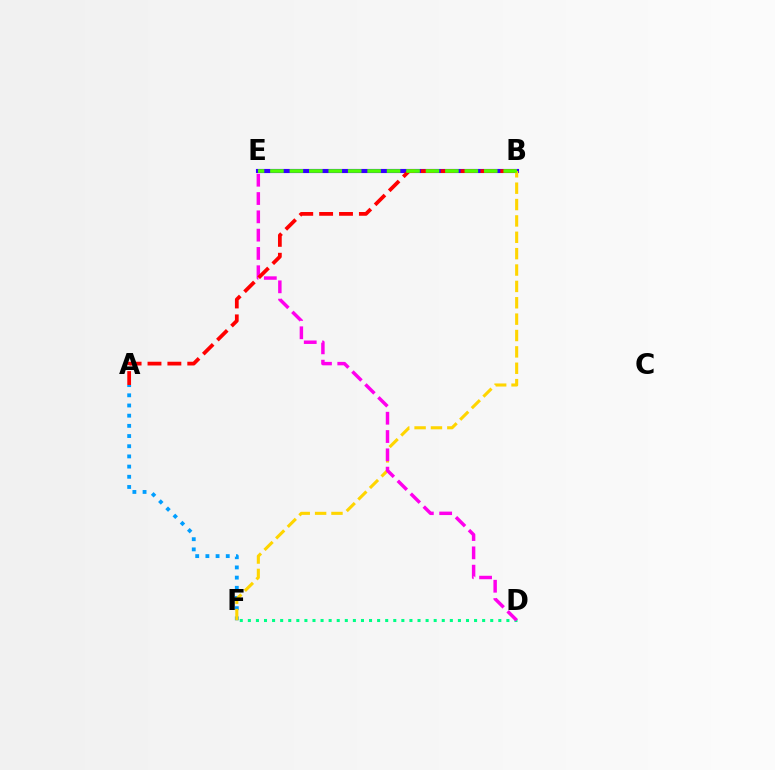{('A', 'F'): [{'color': '#009eff', 'line_style': 'dotted', 'thickness': 2.77}], ('B', 'E'): [{'color': '#3700ff', 'line_style': 'solid', 'thickness': 2.96}, {'color': '#4fff00', 'line_style': 'dashed', 'thickness': 2.64}], ('B', 'F'): [{'color': '#ffd500', 'line_style': 'dashed', 'thickness': 2.22}], ('D', 'F'): [{'color': '#00ff86', 'line_style': 'dotted', 'thickness': 2.2}], ('D', 'E'): [{'color': '#ff00ed', 'line_style': 'dashed', 'thickness': 2.49}], ('A', 'B'): [{'color': '#ff0000', 'line_style': 'dashed', 'thickness': 2.7}]}